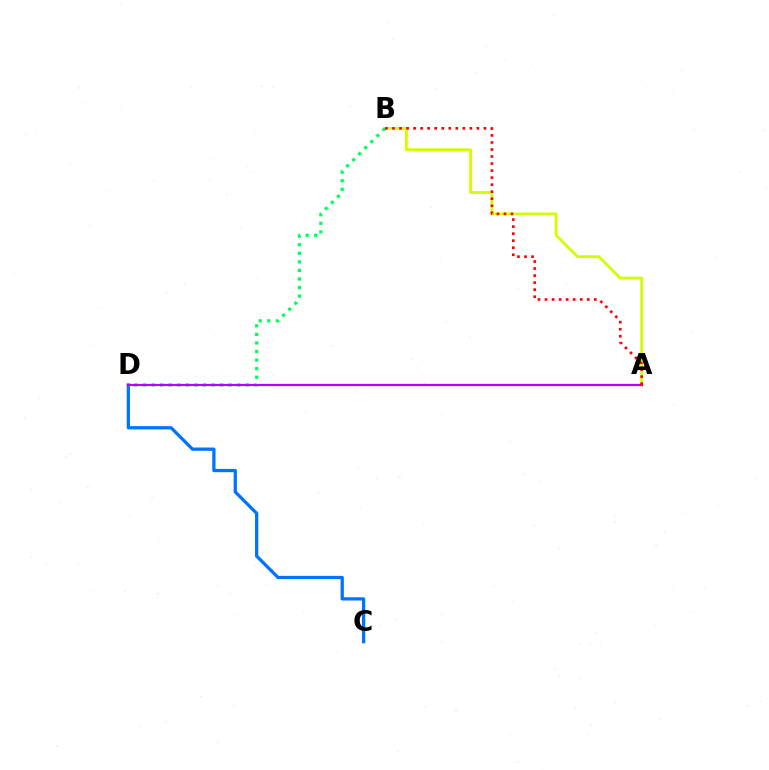{('A', 'B'): [{'color': '#d1ff00', 'line_style': 'solid', 'thickness': 2.04}, {'color': '#ff0000', 'line_style': 'dotted', 'thickness': 1.91}], ('C', 'D'): [{'color': '#0074ff', 'line_style': 'solid', 'thickness': 2.35}], ('B', 'D'): [{'color': '#00ff5c', 'line_style': 'dotted', 'thickness': 2.33}], ('A', 'D'): [{'color': '#b900ff', 'line_style': 'solid', 'thickness': 1.62}]}